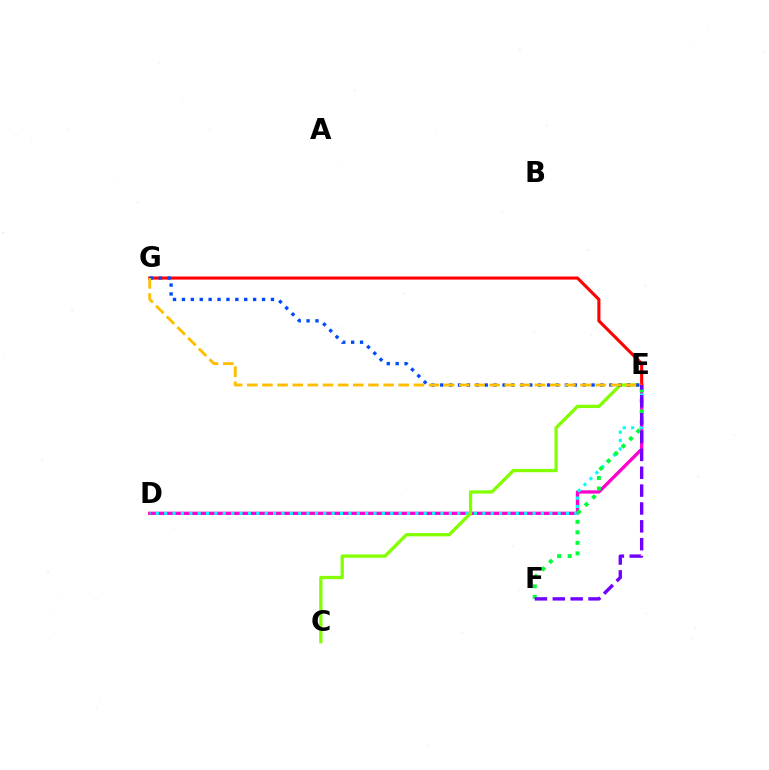{('D', 'E'): [{'color': '#ff00cf', 'line_style': 'solid', 'thickness': 2.38}, {'color': '#00fff6', 'line_style': 'dotted', 'thickness': 2.27}], ('C', 'E'): [{'color': '#84ff00', 'line_style': 'solid', 'thickness': 2.37}], ('E', 'G'): [{'color': '#ff0000', 'line_style': 'solid', 'thickness': 2.23}, {'color': '#004bff', 'line_style': 'dotted', 'thickness': 2.42}, {'color': '#ffbd00', 'line_style': 'dashed', 'thickness': 2.06}], ('E', 'F'): [{'color': '#00ff39', 'line_style': 'dotted', 'thickness': 2.86}, {'color': '#7200ff', 'line_style': 'dashed', 'thickness': 2.43}]}